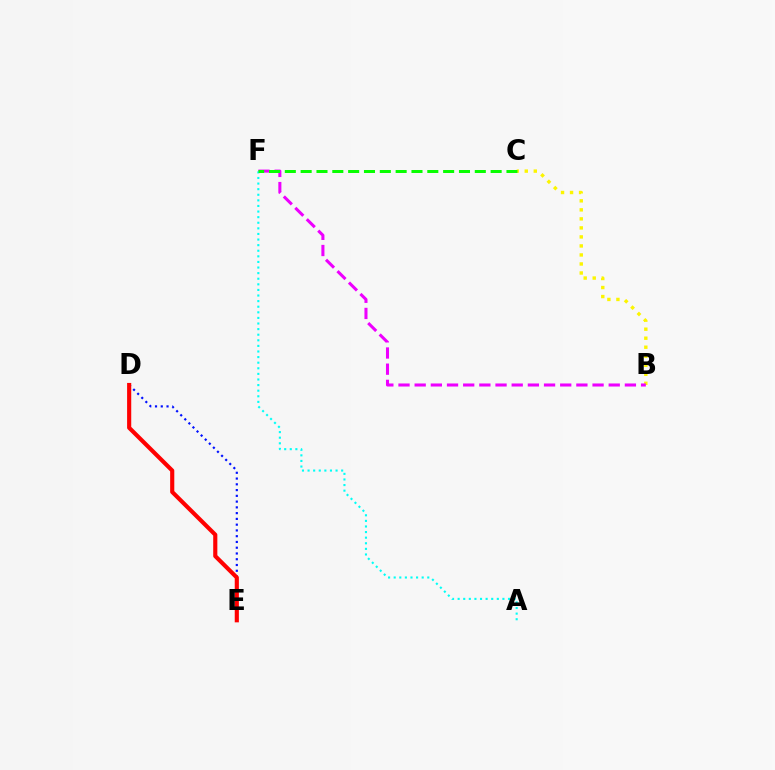{('B', 'C'): [{'color': '#fcf500', 'line_style': 'dotted', 'thickness': 2.45}], ('D', 'E'): [{'color': '#0010ff', 'line_style': 'dotted', 'thickness': 1.57}, {'color': '#ff0000', 'line_style': 'solid', 'thickness': 2.98}], ('B', 'F'): [{'color': '#ee00ff', 'line_style': 'dashed', 'thickness': 2.2}], ('A', 'F'): [{'color': '#00fff6', 'line_style': 'dotted', 'thickness': 1.52}], ('C', 'F'): [{'color': '#08ff00', 'line_style': 'dashed', 'thickness': 2.15}]}